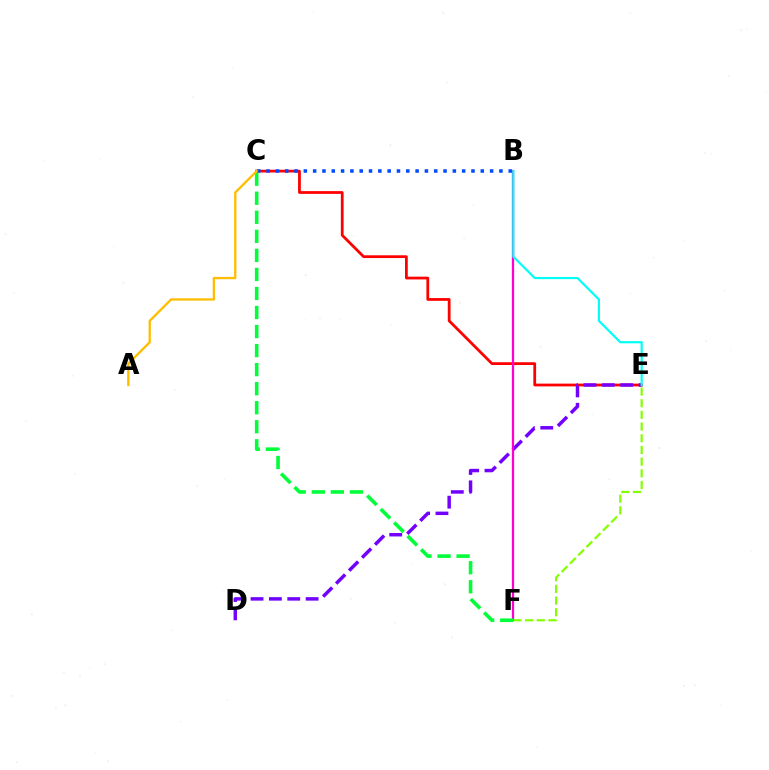{('C', 'E'): [{'color': '#ff0000', 'line_style': 'solid', 'thickness': 1.99}], ('D', 'E'): [{'color': '#7200ff', 'line_style': 'dashed', 'thickness': 2.49}], ('B', 'C'): [{'color': '#004bff', 'line_style': 'dotted', 'thickness': 2.53}], ('B', 'F'): [{'color': '#ff00cf', 'line_style': 'solid', 'thickness': 1.63}], ('B', 'E'): [{'color': '#00fff6', 'line_style': 'solid', 'thickness': 1.57}], ('E', 'F'): [{'color': '#84ff00', 'line_style': 'dashed', 'thickness': 1.59}], ('C', 'F'): [{'color': '#00ff39', 'line_style': 'dashed', 'thickness': 2.59}], ('A', 'C'): [{'color': '#ffbd00', 'line_style': 'solid', 'thickness': 1.68}]}